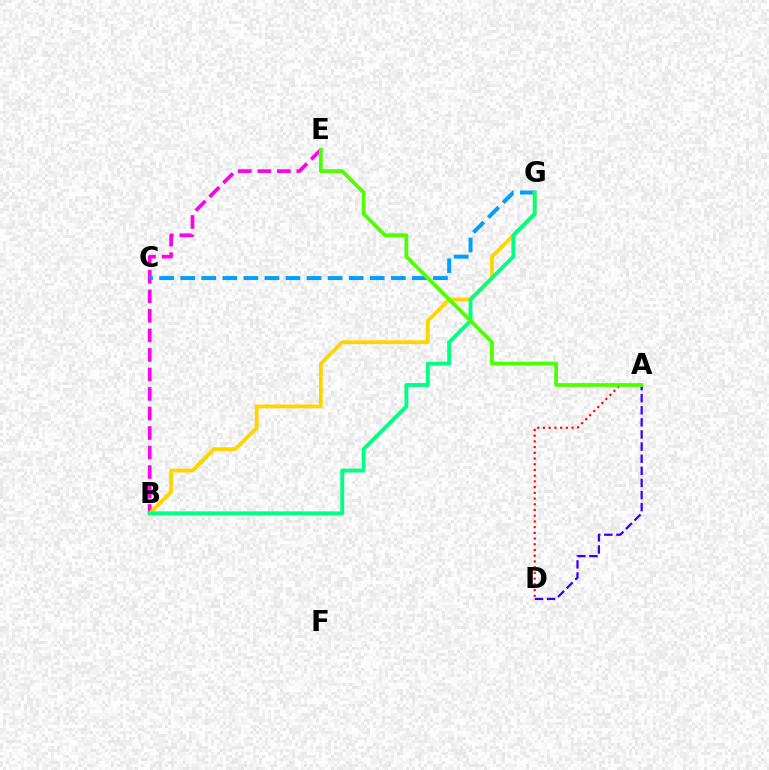{('A', 'D'): [{'color': '#ff0000', 'line_style': 'dotted', 'thickness': 1.55}, {'color': '#3700ff', 'line_style': 'dashed', 'thickness': 1.64}], ('B', 'E'): [{'color': '#ff00ed', 'line_style': 'dashed', 'thickness': 2.65}], ('C', 'G'): [{'color': '#009eff', 'line_style': 'dashed', 'thickness': 2.86}], ('B', 'G'): [{'color': '#ffd500', 'line_style': 'solid', 'thickness': 2.72}, {'color': '#00ff86', 'line_style': 'solid', 'thickness': 2.81}], ('A', 'E'): [{'color': '#4fff00', 'line_style': 'solid', 'thickness': 2.72}]}